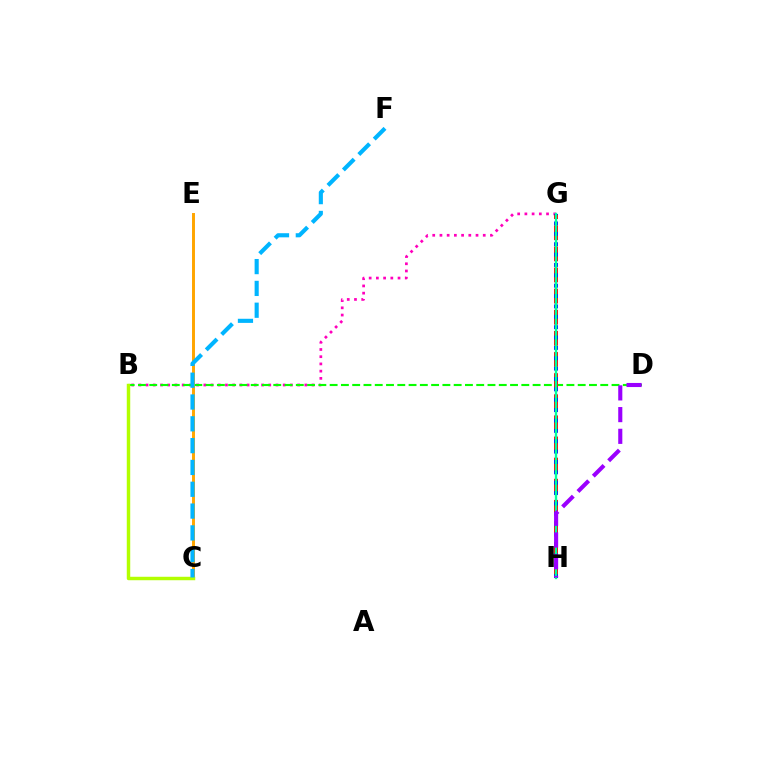{('B', 'G'): [{'color': '#ff00bd', 'line_style': 'dotted', 'thickness': 1.96}], ('B', 'D'): [{'color': '#08ff00', 'line_style': 'dashed', 'thickness': 1.53}], ('C', 'E'): [{'color': '#ffa500', 'line_style': 'solid', 'thickness': 2.13}], ('G', 'H'): [{'color': '#ff0000', 'line_style': 'dashed', 'thickness': 2.87}, {'color': '#0010ff', 'line_style': 'dotted', 'thickness': 2.82}, {'color': '#00ff9d', 'line_style': 'solid', 'thickness': 1.69}], ('B', 'C'): [{'color': '#b3ff00', 'line_style': 'solid', 'thickness': 2.48}], ('C', 'F'): [{'color': '#00b5ff', 'line_style': 'dashed', 'thickness': 2.96}], ('D', 'H'): [{'color': '#9b00ff', 'line_style': 'dashed', 'thickness': 2.95}]}